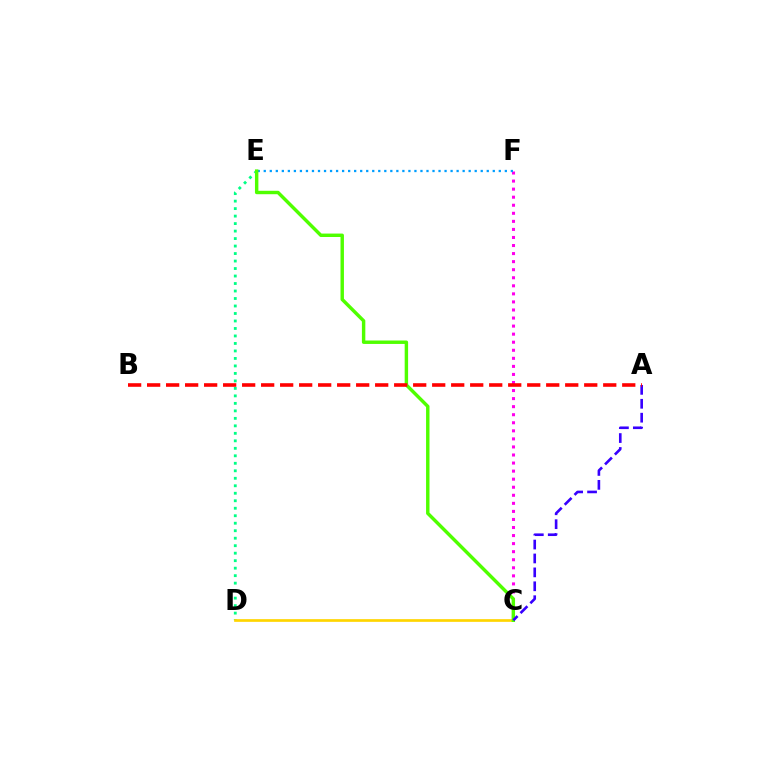{('C', 'F'): [{'color': '#ff00ed', 'line_style': 'dotted', 'thickness': 2.19}], ('D', 'E'): [{'color': '#00ff86', 'line_style': 'dotted', 'thickness': 2.04}], ('E', 'F'): [{'color': '#009eff', 'line_style': 'dotted', 'thickness': 1.64}], ('C', 'D'): [{'color': '#ffd500', 'line_style': 'solid', 'thickness': 1.94}], ('C', 'E'): [{'color': '#4fff00', 'line_style': 'solid', 'thickness': 2.47}], ('A', 'C'): [{'color': '#3700ff', 'line_style': 'dashed', 'thickness': 1.89}], ('A', 'B'): [{'color': '#ff0000', 'line_style': 'dashed', 'thickness': 2.58}]}